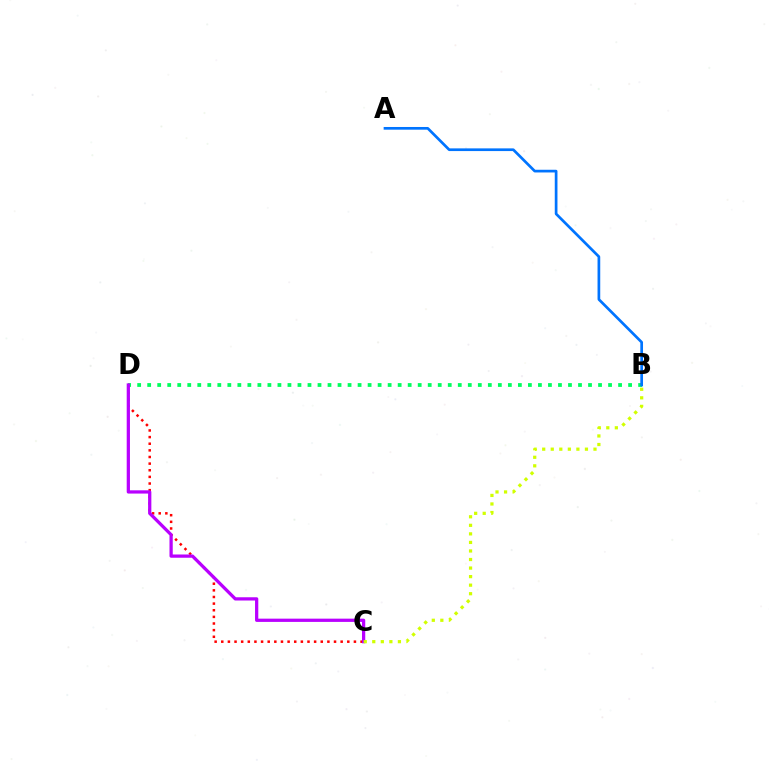{('C', 'D'): [{'color': '#ff0000', 'line_style': 'dotted', 'thickness': 1.8}, {'color': '#b900ff', 'line_style': 'solid', 'thickness': 2.34}], ('B', 'D'): [{'color': '#00ff5c', 'line_style': 'dotted', 'thickness': 2.72}], ('B', 'C'): [{'color': '#d1ff00', 'line_style': 'dotted', 'thickness': 2.32}], ('A', 'B'): [{'color': '#0074ff', 'line_style': 'solid', 'thickness': 1.94}]}